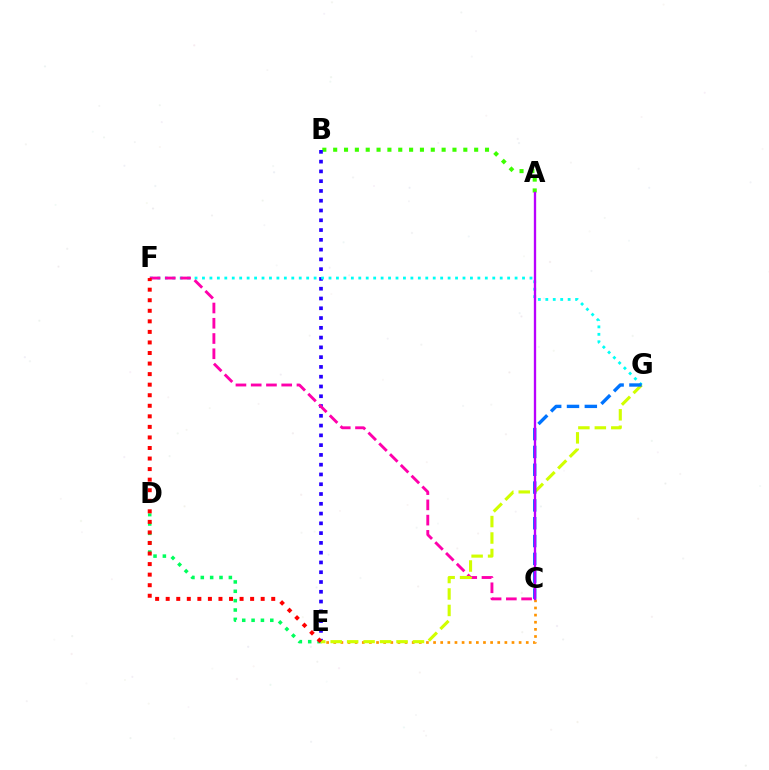{('D', 'E'): [{'color': '#00ff5c', 'line_style': 'dotted', 'thickness': 2.54}], ('C', 'E'): [{'color': '#ff9400', 'line_style': 'dotted', 'thickness': 1.94}], ('A', 'B'): [{'color': '#3dff00', 'line_style': 'dotted', 'thickness': 2.95}], ('B', 'E'): [{'color': '#2500ff', 'line_style': 'dotted', 'thickness': 2.66}], ('F', 'G'): [{'color': '#00fff6', 'line_style': 'dotted', 'thickness': 2.02}], ('C', 'F'): [{'color': '#ff00ac', 'line_style': 'dashed', 'thickness': 2.07}], ('E', 'G'): [{'color': '#d1ff00', 'line_style': 'dashed', 'thickness': 2.24}], ('C', 'G'): [{'color': '#0074ff', 'line_style': 'dashed', 'thickness': 2.42}], ('E', 'F'): [{'color': '#ff0000', 'line_style': 'dotted', 'thickness': 2.87}], ('A', 'C'): [{'color': '#b900ff', 'line_style': 'solid', 'thickness': 1.68}]}